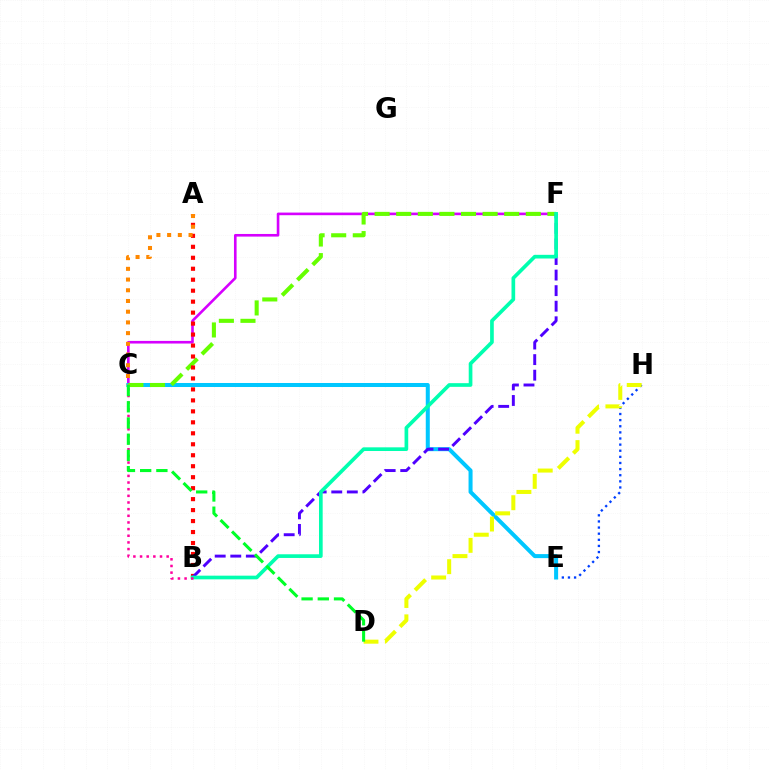{('C', 'F'): [{'color': '#d600ff', 'line_style': 'solid', 'thickness': 1.89}, {'color': '#66ff00', 'line_style': 'dashed', 'thickness': 2.93}], ('E', 'H'): [{'color': '#003fff', 'line_style': 'dotted', 'thickness': 1.66}], ('C', 'E'): [{'color': '#00c7ff', 'line_style': 'solid', 'thickness': 2.89}], ('A', 'B'): [{'color': '#ff0000', 'line_style': 'dotted', 'thickness': 2.98}], ('B', 'F'): [{'color': '#4f00ff', 'line_style': 'dashed', 'thickness': 2.11}, {'color': '#00ffaf', 'line_style': 'solid', 'thickness': 2.65}], ('D', 'H'): [{'color': '#eeff00', 'line_style': 'dashed', 'thickness': 2.9}], ('A', 'C'): [{'color': '#ff8800', 'line_style': 'dotted', 'thickness': 2.91}], ('B', 'C'): [{'color': '#ff00a0', 'line_style': 'dotted', 'thickness': 1.81}], ('C', 'D'): [{'color': '#00ff27', 'line_style': 'dashed', 'thickness': 2.2}]}